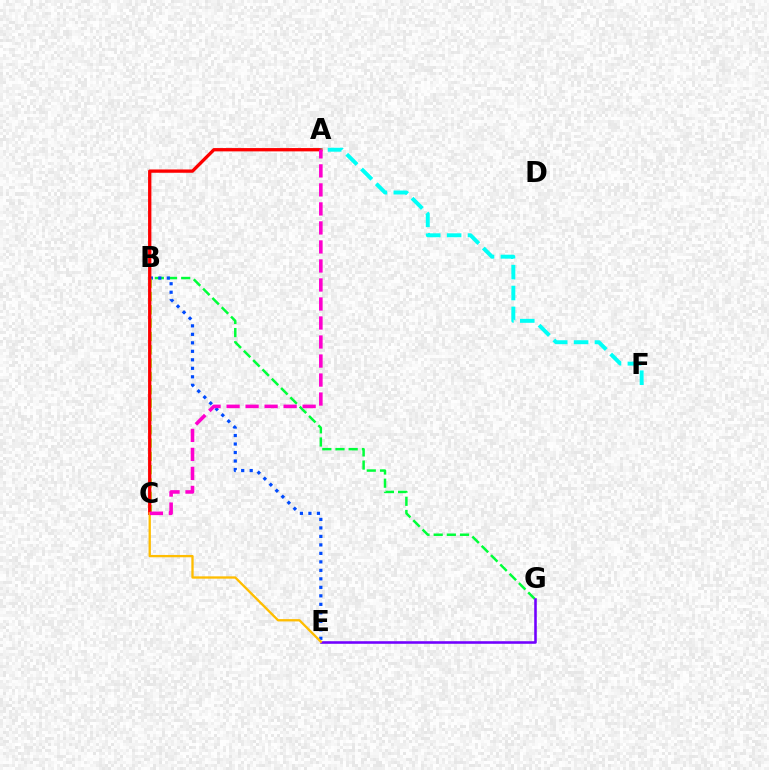{('B', 'G'): [{'color': '#00ff39', 'line_style': 'dashed', 'thickness': 1.79}], ('B', 'E'): [{'color': '#004bff', 'line_style': 'dotted', 'thickness': 2.31}], ('B', 'C'): [{'color': '#84ff00', 'line_style': 'dashed', 'thickness': 1.81}], ('E', 'G'): [{'color': '#7200ff', 'line_style': 'solid', 'thickness': 1.85}], ('A', 'C'): [{'color': '#ff0000', 'line_style': 'solid', 'thickness': 2.38}, {'color': '#ff00cf', 'line_style': 'dashed', 'thickness': 2.58}], ('A', 'F'): [{'color': '#00fff6', 'line_style': 'dashed', 'thickness': 2.84}], ('C', 'E'): [{'color': '#ffbd00', 'line_style': 'solid', 'thickness': 1.67}]}